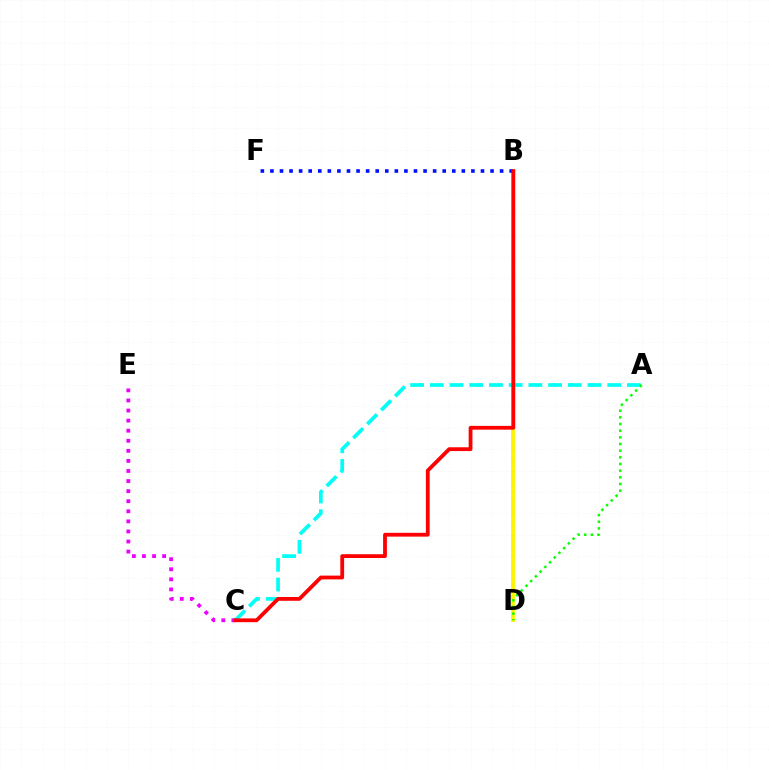{('B', 'D'): [{'color': '#fcf500', 'line_style': 'solid', 'thickness': 2.75}], ('A', 'C'): [{'color': '#00fff6', 'line_style': 'dashed', 'thickness': 2.68}], ('B', 'F'): [{'color': '#0010ff', 'line_style': 'dotted', 'thickness': 2.6}], ('C', 'E'): [{'color': '#ee00ff', 'line_style': 'dotted', 'thickness': 2.74}], ('A', 'D'): [{'color': '#08ff00', 'line_style': 'dotted', 'thickness': 1.81}], ('B', 'C'): [{'color': '#ff0000', 'line_style': 'solid', 'thickness': 2.73}]}